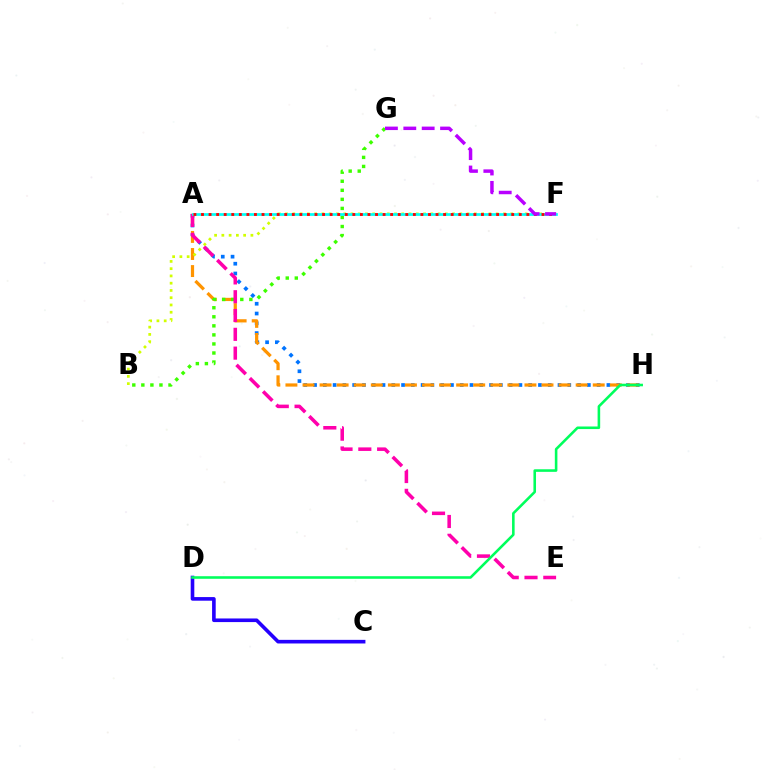{('A', 'H'): [{'color': '#0074ff', 'line_style': 'dotted', 'thickness': 2.66}, {'color': '#ff9400', 'line_style': 'dashed', 'thickness': 2.32}], ('B', 'G'): [{'color': '#3dff00', 'line_style': 'dotted', 'thickness': 2.46}], ('A', 'E'): [{'color': '#ff00ac', 'line_style': 'dashed', 'thickness': 2.55}], ('C', 'D'): [{'color': '#2500ff', 'line_style': 'solid', 'thickness': 2.61}], ('B', 'F'): [{'color': '#d1ff00', 'line_style': 'dotted', 'thickness': 1.97}], ('D', 'H'): [{'color': '#00ff5c', 'line_style': 'solid', 'thickness': 1.86}], ('A', 'F'): [{'color': '#00fff6', 'line_style': 'solid', 'thickness': 1.96}, {'color': '#ff0000', 'line_style': 'dotted', 'thickness': 2.06}], ('F', 'G'): [{'color': '#b900ff', 'line_style': 'dashed', 'thickness': 2.5}]}